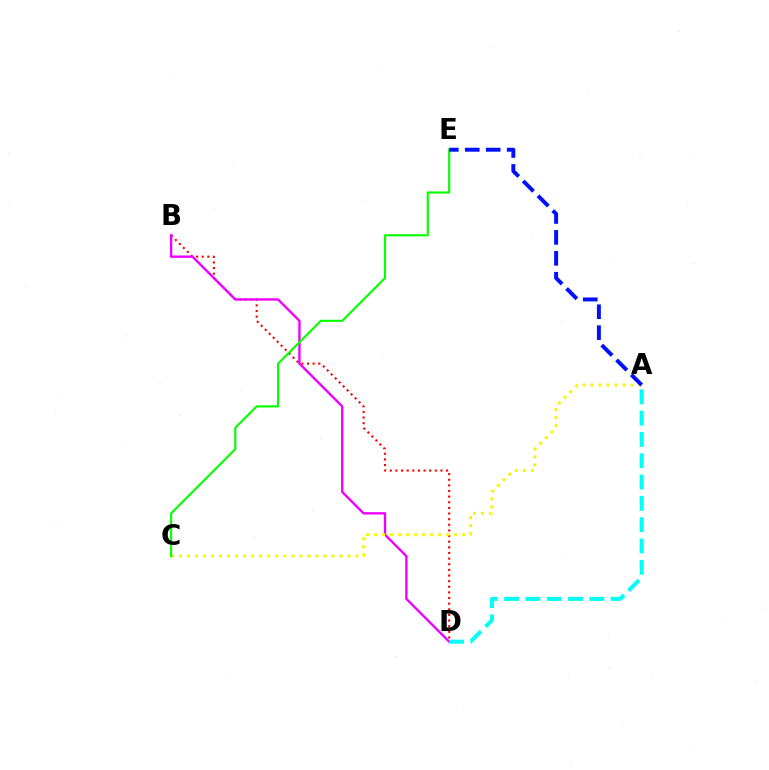{('B', 'D'): [{'color': '#ff0000', 'line_style': 'dotted', 'thickness': 1.53}, {'color': '#ee00ff', 'line_style': 'solid', 'thickness': 1.71}], ('A', 'C'): [{'color': '#fcf500', 'line_style': 'dotted', 'thickness': 2.18}], ('C', 'E'): [{'color': '#08ff00', 'line_style': 'solid', 'thickness': 1.55}], ('A', 'E'): [{'color': '#0010ff', 'line_style': 'dashed', 'thickness': 2.84}], ('A', 'D'): [{'color': '#00fff6', 'line_style': 'dashed', 'thickness': 2.89}]}